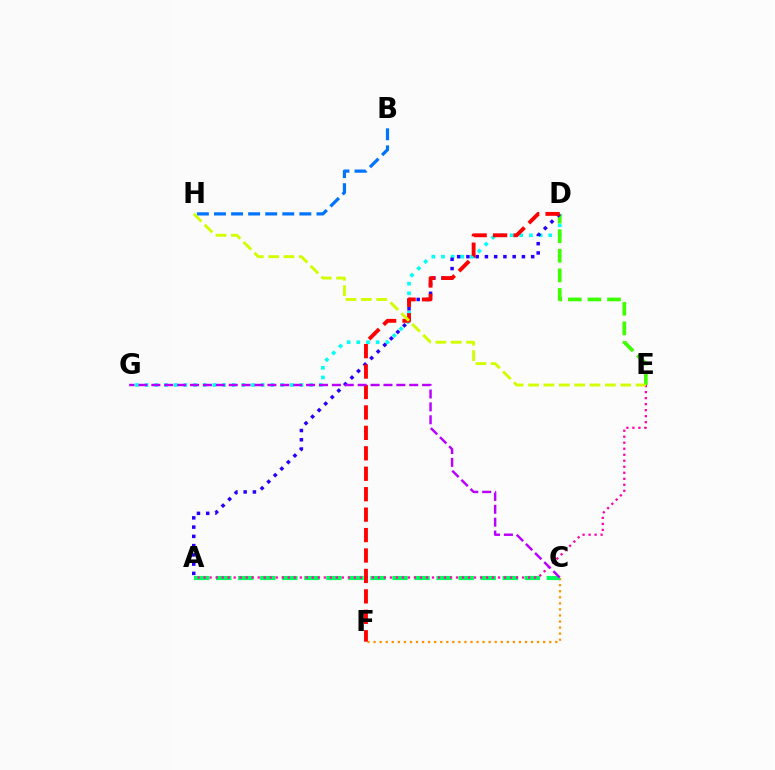{('C', 'F'): [{'color': '#ff9400', 'line_style': 'dotted', 'thickness': 1.64}], ('D', 'G'): [{'color': '#00fff6', 'line_style': 'dotted', 'thickness': 2.63}], ('B', 'H'): [{'color': '#0074ff', 'line_style': 'dashed', 'thickness': 2.32}], ('A', 'C'): [{'color': '#00ff5c', 'line_style': 'dashed', 'thickness': 2.99}], ('D', 'E'): [{'color': '#3dff00', 'line_style': 'dashed', 'thickness': 2.66}], ('A', 'E'): [{'color': '#ff00ac', 'line_style': 'dotted', 'thickness': 1.63}], ('A', 'D'): [{'color': '#2500ff', 'line_style': 'dotted', 'thickness': 2.51}], ('D', 'F'): [{'color': '#ff0000', 'line_style': 'dashed', 'thickness': 2.78}], ('E', 'H'): [{'color': '#d1ff00', 'line_style': 'dashed', 'thickness': 2.09}], ('C', 'G'): [{'color': '#b900ff', 'line_style': 'dashed', 'thickness': 1.75}]}